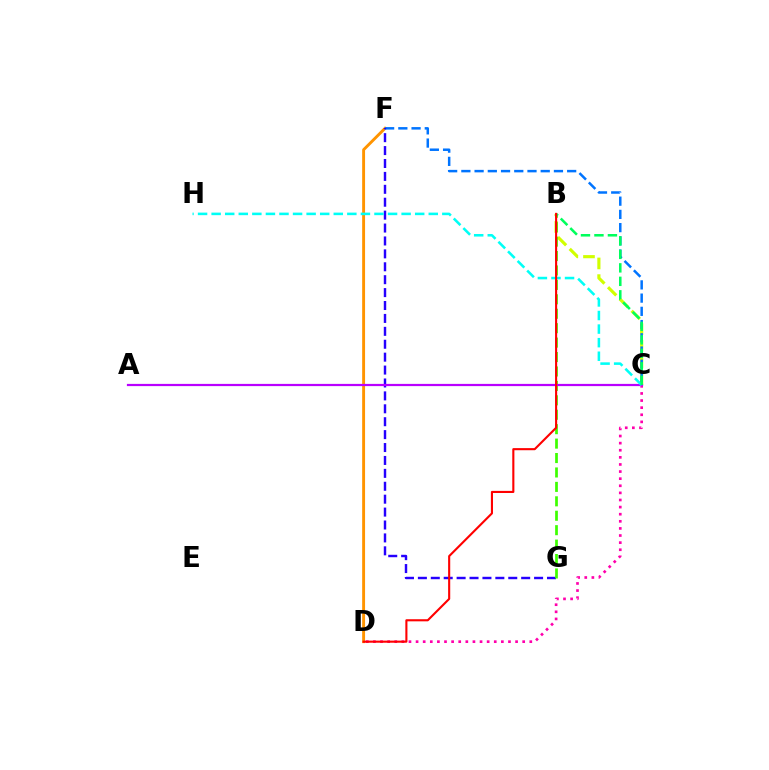{('C', 'D'): [{'color': '#ff00ac', 'line_style': 'dotted', 'thickness': 1.93}], ('D', 'F'): [{'color': '#ff9400', 'line_style': 'solid', 'thickness': 2.09}], ('B', 'C'): [{'color': '#d1ff00', 'line_style': 'dashed', 'thickness': 2.27}, {'color': '#00ff5c', 'line_style': 'dashed', 'thickness': 1.83}], ('C', 'F'): [{'color': '#0074ff', 'line_style': 'dashed', 'thickness': 1.8}], ('F', 'G'): [{'color': '#2500ff', 'line_style': 'dashed', 'thickness': 1.75}], ('B', 'G'): [{'color': '#3dff00', 'line_style': 'dashed', 'thickness': 1.96}], ('A', 'C'): [{'color': '#b900ff', 'line_style': 'solid', 'thickness': 1.6}], ('C', 'H'): [{'color': '#00fff6', 'line_style': 'dashed', 'thickness': 1.84}], ('B', 'D'): [{'color': '#ff0000', 'line_style': 'solid', 'thickness': 1.52}]}